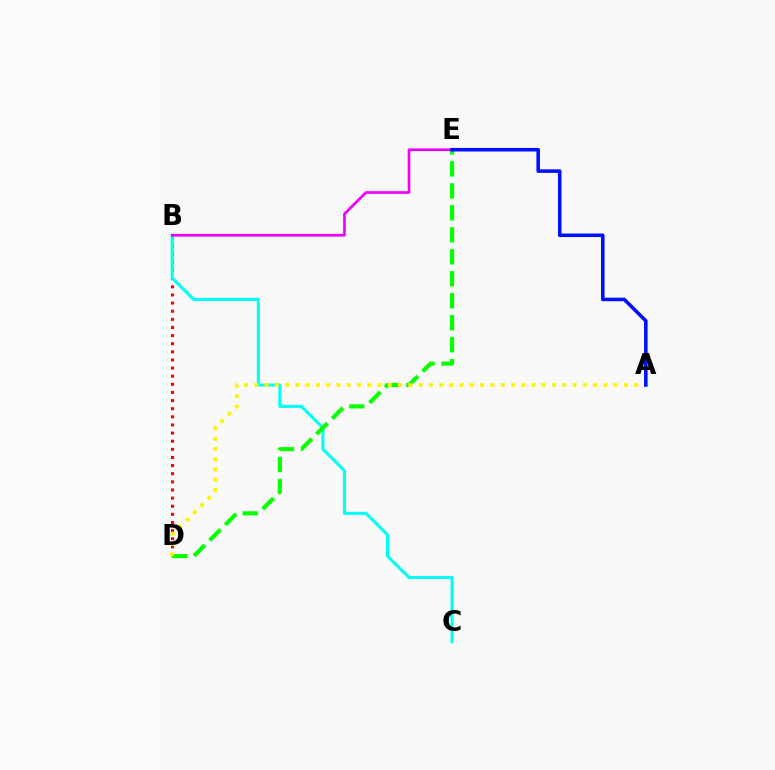{('B', 'D'): [{'color': '#ff0000', 'line_style': 'dotted', 'thickness': 2.21}], ('B', 'C'): [{'color': '#00fff6', 'line_style': 'solid', 'thickness': 2.21}], ('D', 'E'): [{'color': '#08ff00', 'line_style': 'dashed', 'thickness': 2.99}], ('A', 'D'): [{'color': '#fcf500', 'line_style': 'dotted', 'thickness': 2.79}], ('B', 'E'): [{'color': '#ee00ff', 'line_style': 'solid', 'thickness': 1.93}], ('A', 'E'): [{'color': '#0010ff', 'line_style': 'solid', 'thickness': 2.56}]}